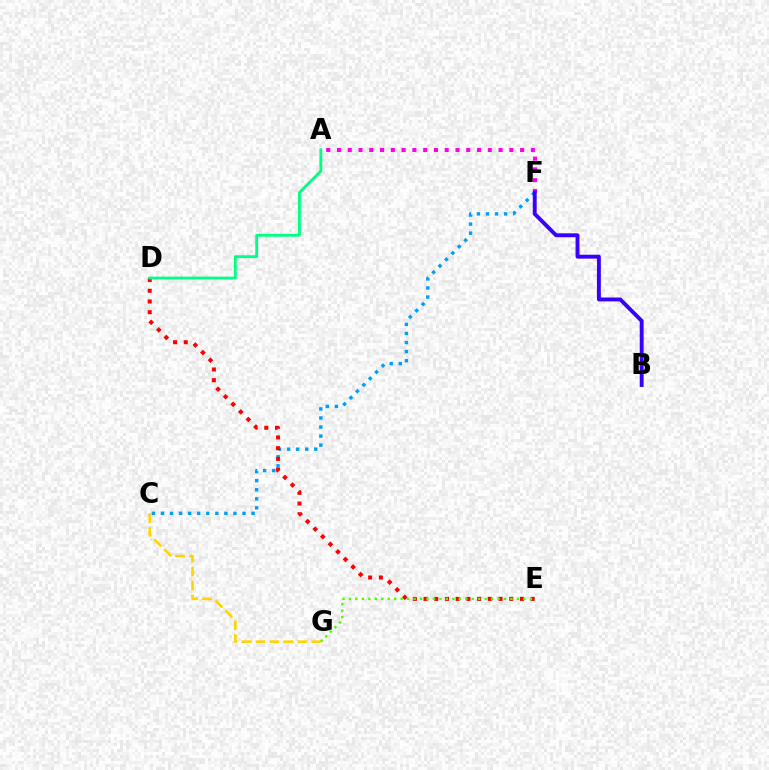{('C', 'G'): [{'color': '#ffd500', 'line_style': 'dashed', 'thickness': 1.89}], ('C', 'F'): [{'color': '#009eff', 'line_style': 'dotted', 'thickness': 2.46}], ('A', 'F'): [{'color': '#ff00ed', 'line_style': 'dotted', 'thickness': 2.93}], ('D', 'E'): [{'color': '#ff0000', 'line_style': 'dotted', 'thickness': 2.91}], ('E', 'G'): [{'color': '#4fff00', 'line_style': 'dotted', 'thickness': 1.76}], ('A', 'D'): [{'color': '#00ff86', 'line_style': 'solid', 'thickness': 2.05}], ('B', 'F'): [{'color': '#3700ff', 'line_style': 'solid', 'thickness': 2.81}]}